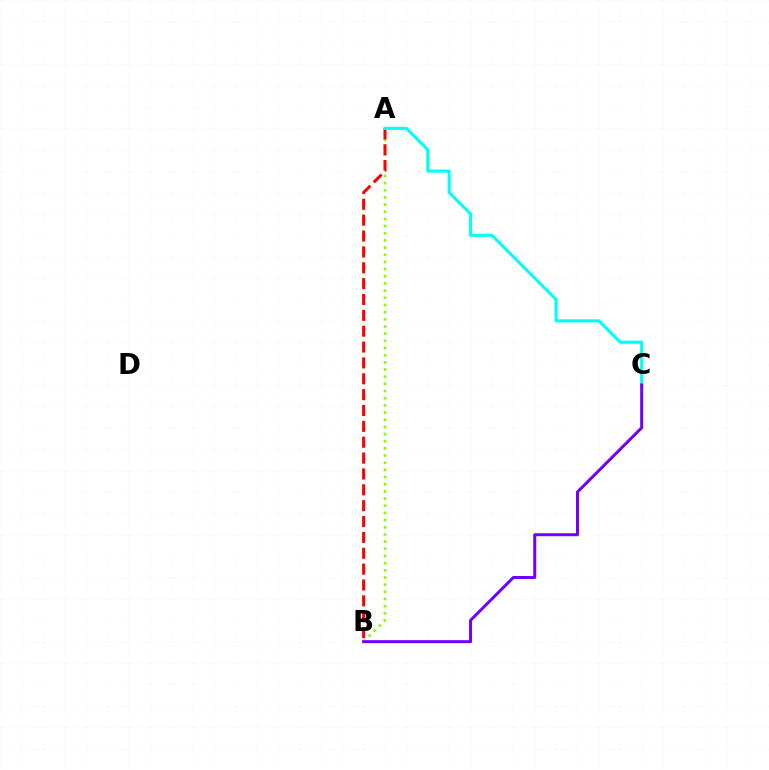{('A', 'B'): [{'color': '#84ff00', 'line_style': 'dotted', 'thickness': 1.95}, {'color': '#ff0000', 'line_style': 'dashed', 'thickness': 2.15}], ('A', 'C'): [{'color': '#00fff6', 'line_style': 'solid', 'thickness': 2.24}], ('B', 'C'): [{'color': '#7200ff', 'line_style': 'solid', 'thickness': 2.16}]}